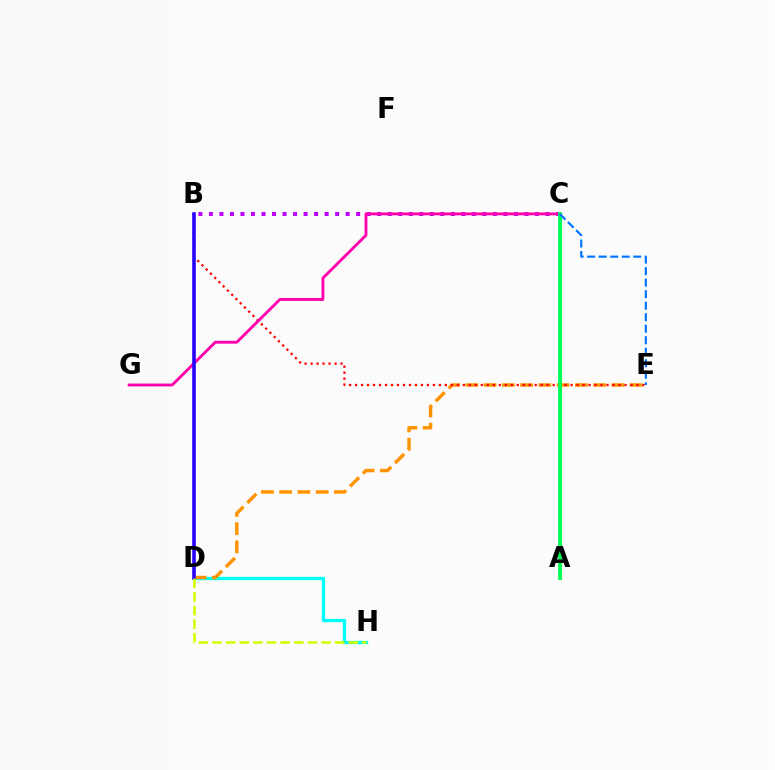{('B', 'C'): [{'color': '#b900ff', 'line_style': 'dotted', 'thickness': 2.86}], ('A', 'C'): [{'color': '#3dff00', 'line_style': 'solid', 'thickness': 2.3}, {'color': '#00ff5c', 'line_style': 'solid', 'thickness': 2.71}], ('D', 'H'): [{'color': '#00fff6', 'line_style': 'solid', 'thickness': 2.39}, {'color': '#d1ff00', 'line_style': 'dashed', 'thickness': 1.85}], ('D', 'E'): [{'color': '#ff9400', 'line_style': 'dashed', 'thickness': 2.48}], ('B', 'E'): [{'color': '#ff0000', 'line_style': 'dotted', 'thickness': 1.63}], ('C', 'G'): [{'color': '#ff00ac', 'line_style': 'solid', 'thickness': 2.07}], ('B', 'D'): [{'color': '#2500ff', 'line_style': 'solid', 'thickness': 2.58}], ('C', 'E'): [{'color': '#0074ff', 'line_style': 'dashed', 'thickness': 1.57}]}